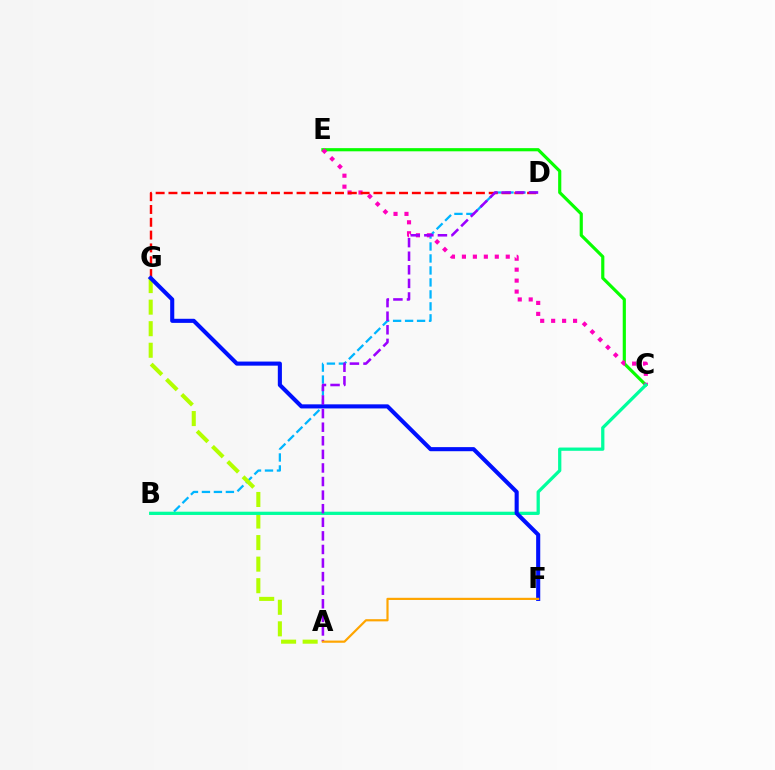{('C', 'E'): [{'color': '#08ff00', 'line_style': 'solid', 'thickness': 2.28}, {'color': '#ff00bd', 'line_style': 'dotted', 'thickness': 2.98}], ('B', 'D'): [{'color': '#00b5ff', 'line_style': 'dashed', 'thickness': 1.63}], ('A', 'G'): [{'color': '#b3ff00', 'line_style': 'dashed', 'thickness': 2.93}], ('D', 'G'): [{'color': '#ff0000', 'line_style': 'dashed', 'thickness': 1.74}], ('B', 'C'): [{'color': '#00ff9d', 'line_style': 'solid', 'thickness': 2.34}], ('F', 'G'): [{'color': '#0010ff', 'line_style': 'solid', 'thickness': 2.95}], ('A', 'D'): [{'color': '#9b00ff', 'line_style': 'dashed', 'thickness': 1.85}], ('A', 'F'): [{'color': '#ffa500', 'line_style': 'solid', 'thickness': 1.58}]}